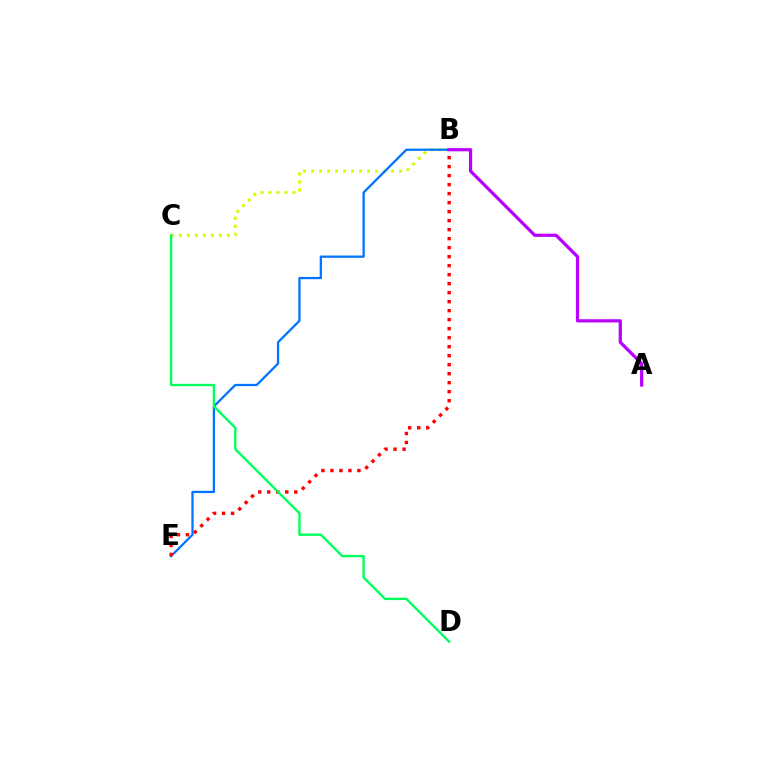{('B', 'C'): [{'color': '#d1ff00', 'line_style': 'dotted', 'thickness': 2.17}], ('B', 'E'): [{'color': '#0074ff', 'line_style': 'solid', 'thickness': 1.63}, {'color': '#ff0000', 'line_style': 'dotted', 'thickness': 2.45}], ('A', 'B'): [{'color': '#b900ff', 'line_style': 'solid', 'thickness': 2.31}], ('C', 'D'): [{'color': '#00ff5c', 'line_style': 'solid', 'thickness': 1.7}]}